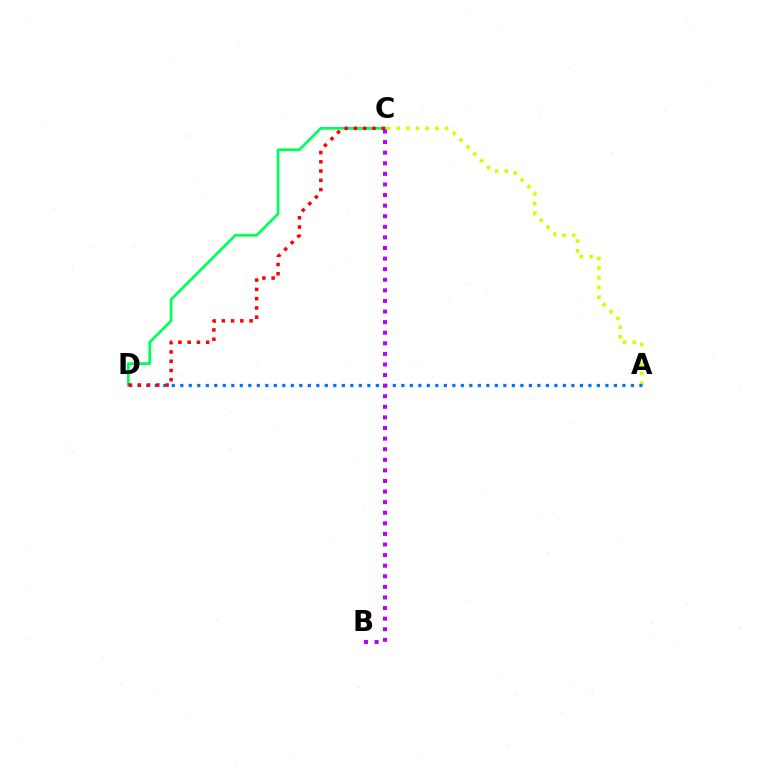{('A', 'C'): [{'color': '#d1ff00', 'line_style': 'dotted', 'thickness': 2.63}], ('A', 'D'): [{'color': '#0074ff', 'line_style': 'dotted', 'thickness': 2.31}], ('C', 'D'): [{'color': '#00ff5c', 'line_style': 'solid', 'thickness': 1.96}, {'color': '#ff0000', 'line_style': 'dotted', 'thickness': 2.52}], ('B', 'C'): [{'color': '#b900ff', 'line_style': 'dotted', 'thickness': 2.88}]}